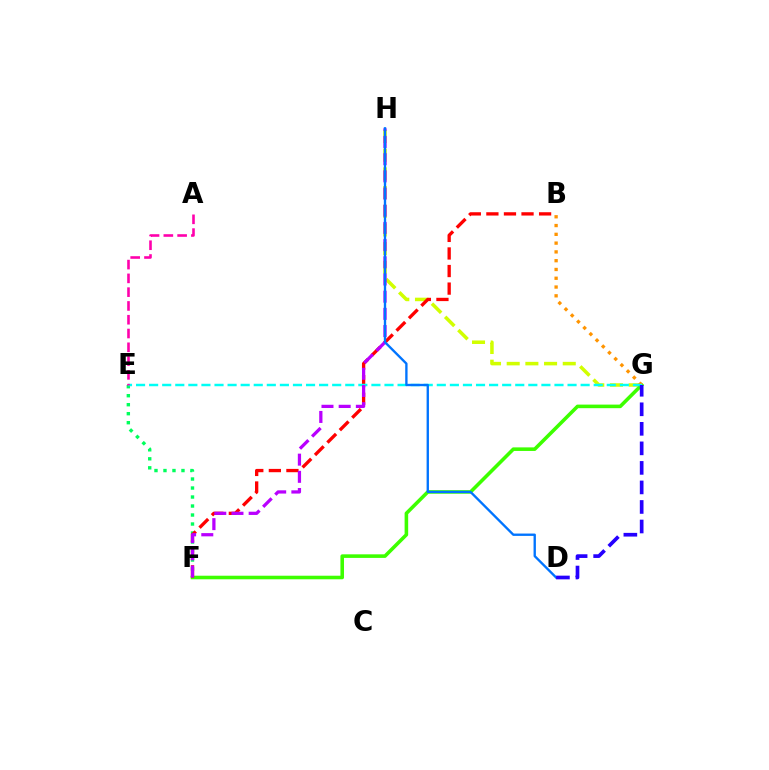{('E', 'F'): [{'color': '#00ff5c', 'line_style': 'dotted', 'thickness': 2.44}], ('G', 'H'): [{'color': '#d1ff00', 'line_style': 'dashed', 'thickness': 2.54}], ('F', 'G'): [{'color': '#3dff00', 'line_style': 'solid', 'thickness': 2.57}], ('B', 'G'): [{'color': '#ff9400', 'line_style': 'dotted', 'thickness': 2.39}], ('B', 'F'): [{'color': '#ff0000', 'line_style': 'dashed', 'thickness': 2.39}], ('E', 'G'): [{'color': '#00fff6', 'line_style': 'dashed', 'thickness': 1.78}], ('F', 'H'): [{'color': '#b900ff', 'line_style': 'dashed', 'thickness': 2.34}], ('D', 'H'): [{'color': '#0074ff', 'line_style': 'solid', 'thickness': 1.69}], ('D', 'G'): [{'color': '#2500ff', 'line_style': 'dashed', 'thickness': 2.65}], ('A', 'E'): [{'color': '#ff00ac', 'line_style': 'dashed', 'thickness': 1.87}]}